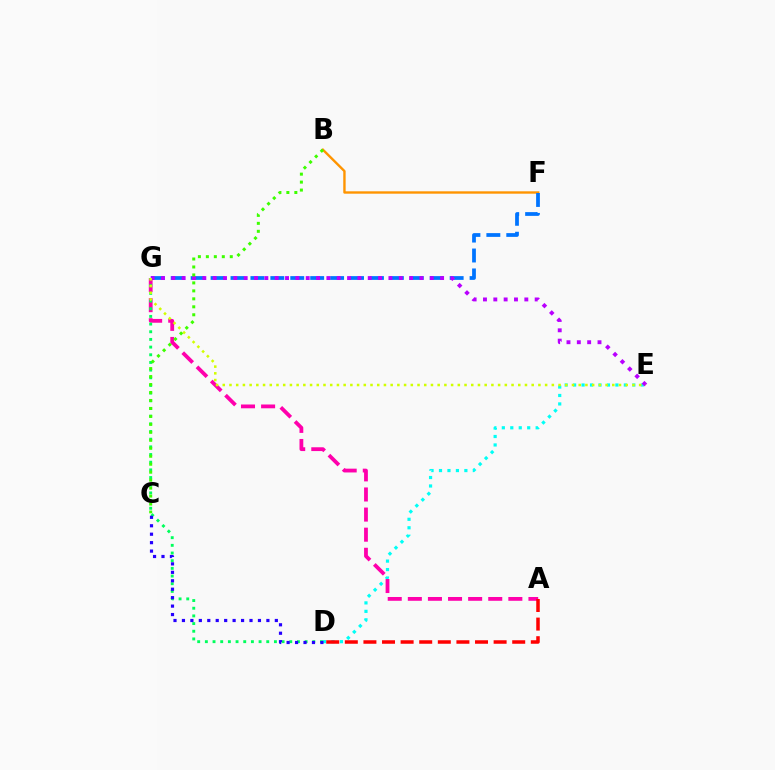{('D', 'E'): [{'color': '#00fff6', 'line_style': 'dotted', 'thickness': 2.3}], ('B', 'F'): [{'color': '#ff9400', 'line_style': 'solid', 'thickness': 1.71}], ('A', 'G'): [{'color': '#ff00ac', 'line_style': 'dashed', 'thickness': 2.73}], ('D', 'G'): [{'color': '#00ff5c', 'line_style': 'dotted', 'thickness': 2.09}], ('F', 'G'): [{'color': '#0074ff', 'line_style': 'dashed', 'thickness': 2.71}], ('C', 'D'): [{'color': '#2500ff', 'line_style': 'dotted', 'thickness': 2.29}], ('E', 'G'): [{'color': '#b900ff', 'line_style': 'dotted', 'thickness': 2.81}, {'color': '#d1ff00', 'line_style': 'dotted', 'thickness': 1.82}], ('A', 'D'): [{'color': '#ff0000', 'line_style': 'dashed', 'thickness': 2.53}], ('B', 'C'): [{'color': '#3dff00', 'line_style': 'dotted', 'thickness': 2.17}]}